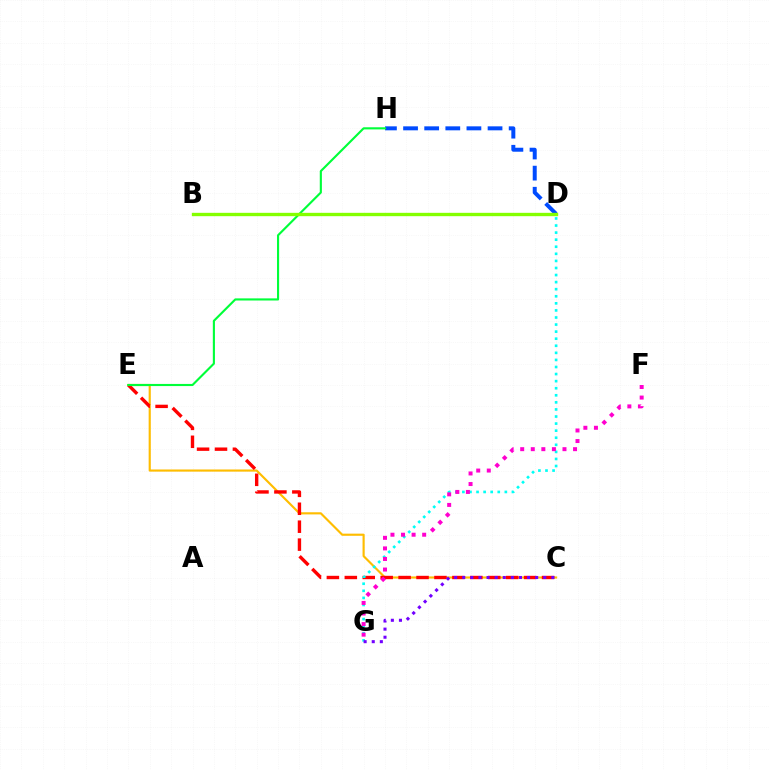{('C', 'E'): [{'color': '#ffbd00', 'line_style': 'solid', 'thickness': 1.55}, {'color': '#ff0000', 'line_style': 'dashed', 'thickness': 2.44}], ('D', 'G'): [{'color': '#00fff6', 'line_style': 'dotted', 'thickness': 1.92}], ('C', 'G'): [{'color': '#7200ff', 'line_style': 'dotted', 'thickness': 2.2}], ('D', 'H'): [{'color': '#004bff', 'line_style': 'dashed', 'thickness': 2.87}], ('F', 'G'): [{'color': '#ff00cf', 'line_style': 'dotted', 'thickness': 2.87}], ('E', 'H'): [{'color': '#00ff39', 'line_style': 'solid', 'thickness': 1.53}], ('B', 'D'): [{'color': '#84ff00', 'line_style': 'solid', 'thickness': 2.41}]}